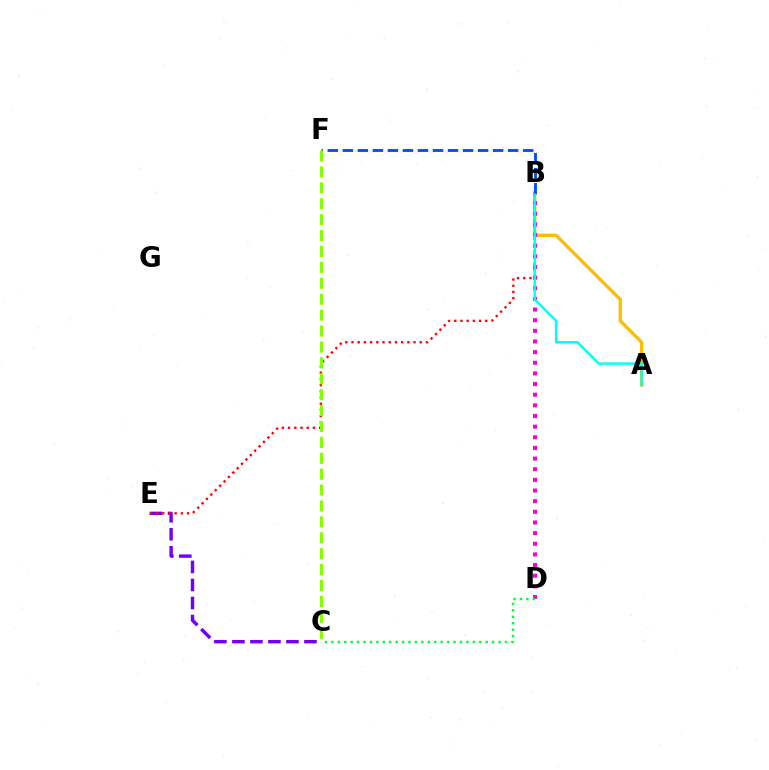{('A', 'B'): [{'color': '#ffbd00', 'line_style': 'solid', 'thickness': 2.41}, {'color': '#00fff6', 'line_style': 'solid', 'thickness': 1.74}], ('B', 'D'): [{'color': '#ff00cf', 'line_style': 'dotted', 'thickness': 2.89}], ('C', 'D'): [{'color': '#00ff39', 'line_style': 'dotted', 'thickness': 1.75}], ('C', 'E'): [{'color': '#7200ff', 'line_style': 'dashed', 'thickness': 2.45}], ('B', 'E'): [{'color': '#ff0000', 'line_style': 'dotted', 'thickness': 1.68}], ('B', 'F'): [{'color': '#004bff', 'line_style': 'dashed', 'thickness': 2.04}], ('C', 'F'): [{'color': '#84ff00', 'line_style': 'dashed', 'thickness': 2.16}]}